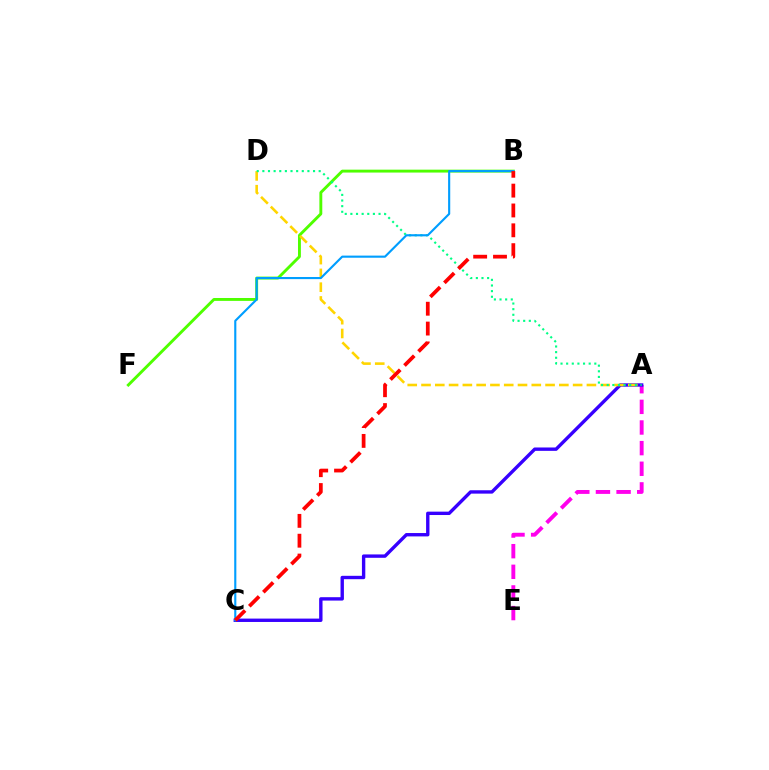{('B', 'F'): [{'color': '#4fff00', 'line_style': 'solid', 'thickness': 2.08}], ('A', 'E'): [{'color': '#ff00ed', 'line_style': 'dashed', 'thickness': 2.8}], ('A', 'C'): [{'color': '#3700ff', 'line_style': 'solid', 'thickness': 2.43}], ('A', 'D'): [{'color': '#ffd500', 'line_style': 'dashed', 'thickness': 1.87}, {'color': '#00ff86', 'line_style': 'dotted', 'thickness': 1.53}], ('B', 'C'): [{'color': '#009eff', 'line_style': 'solid', 'thickness': 1.53}, {'color': '#ff0000', 'line_style': 'dashed', 'thickness': 2.7}]}